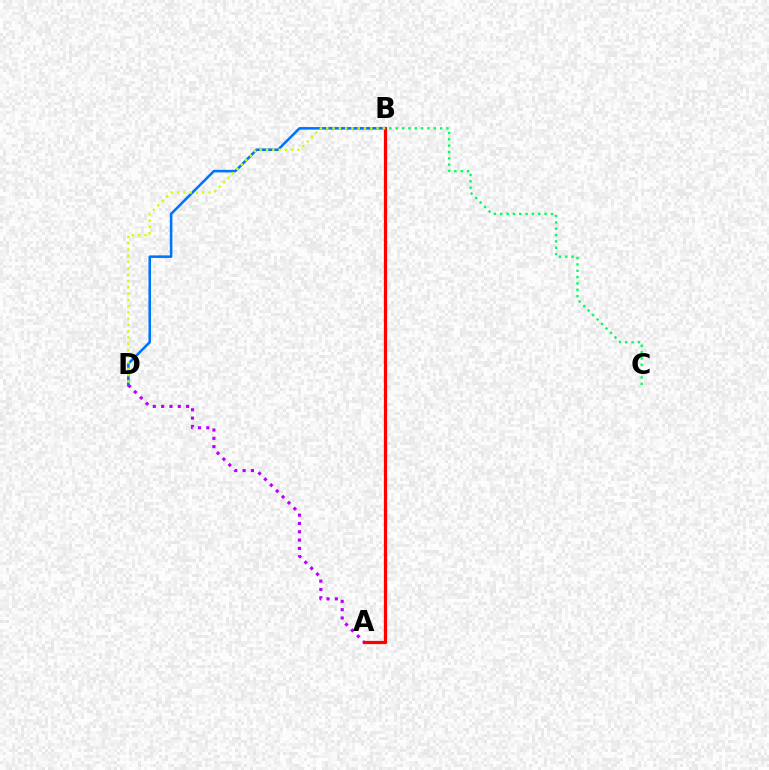{('B', 'C'): [{'color': '#00ff5c', 'line_style': 'dotted', 'thickness': 1.72}], ('A', 'B'): [{'color': '#ff0000', 'line_style': 'solid', 'thickness': 2.32}], ('B', 'D'): [{'color': '#0074ff', 'line_style': 'solid', 'thickness': 1.85}, {'color': '#d1ff00', 'line_style': 'dotted', 'thickness': 1.71}], ('A', 'D'): [{'color': '#b900ff', 'line_style': 'dotted', 'thickness': 2.26}]}